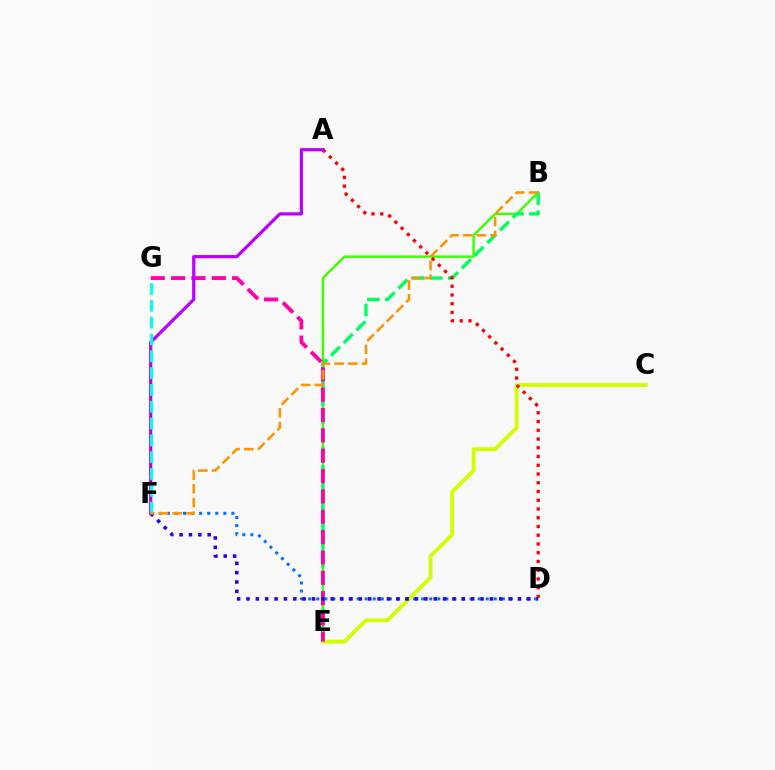{('B', 'E'): [{'color': '#3dff00', 'line_style': 'solid', 'thickness': 1.75}, {'color': '#00ff5c', 'line_style': 'dashed', 'thickness': 2.44}], ('C', 'E'): [{'color': '#d1ff00', 'line_style': 'solid', 'thickness': 2.75}], ('E', 'G'): [{'color': '#ff00ac', 'line_style': 'dashed', 'thickness': 2.76}], ('D', 'F'): [{'color': '#0074ff', 'line_style': 'dotted', 'thickness': 2.19}, {'color': '#2500ff', 'line_style': 'dotted', 'thickness': 2.54}], ('A', 'D'): [{'color': '#ff0000', 'line_style': 'dotted', 'thickness': 2.38}], ('A', 'F'): [{'color': '#b900ff', 'line_style': 'solid', 'thickness': 2.31}], ('F', 'G'): [{'color': '#00fff6', 'line_style': 'dashed', 'thickness': 2.28}], ('B', 'F'): [{'color': '#ff9400', 'line_style': 'dashed', 'thickness': 1.86}]}